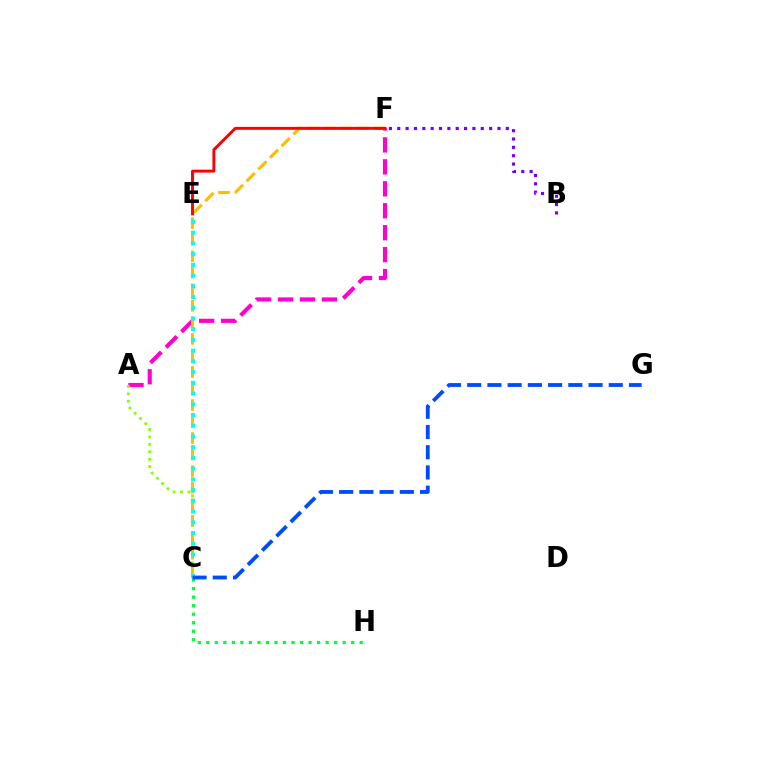{('A', 'F'): [{'color': '#ff00cf', 'line_style': 'dashed', 'thickness': 2.98}], ('A', 'C'): [{'color': '#84ff00', 'line_style': 'dotted', 'thickness': 2.02}], ('B', 'F'): [{'color': '#7200ff', 'line_style': 'dotted', 'thickness': 2.27}], ('C', 'F'): [{'color': '#ffbd00', 'line_style': 'dashed', 'thickness': 2.25}], ('C', 'E'): [{'color': '#00fff6', 'line_style': 'dotted', 'thickness': 2.91}], ('C', 'H'): [{'color': '#00ff39', 'line_style': 'dotted', 'thickness': 2.32}], ('C', 'G'): [{'color': '#004bff', 'line_style': 'dashed', 'thickness': 2.75}], ('E', 'F'): [{'color': '#ff0000', 'line_style': 'solid', 'thickness': 2.11}]}